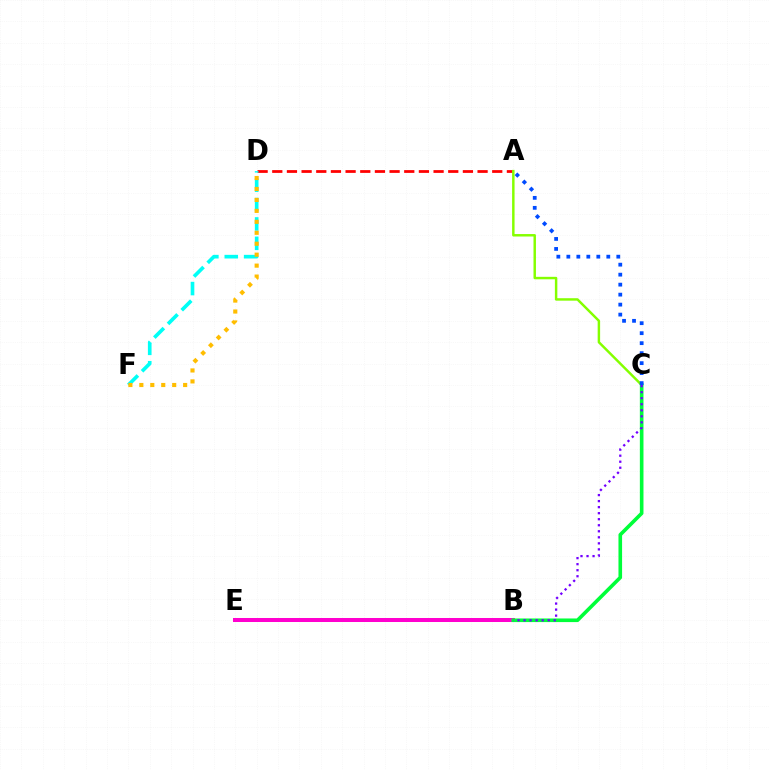{('A', 'D'): [{'color': '#ff0000', 'line_style': 'dashed', 'thickness': 1.99}], ('A', 'C'): [{'color': '#84ff00', 'line_style': 'solid', 'thickness': 1.77}, {'color': '#004bff', 'line_style': 'dotted', 'thickness': 2.71}], ('B', 'E'): [{'color': '#ff00cf', 'line_style': 'solid', 'thickness': 2.88}], ('D', 'F'): [{'color': '#00fff6', 'line_style': 'dashed', 'thickness': 2.63}, {'color': '#ffbd00', 'line_style': 'dotted', 'thickness': 2.98}], ('B', 'C'): [{'color': '#00ff39', 'line_style': 'solid', 'thickness': 2.61}, {'color': '#7200ff', 'line_style': 'dotted', 'thickness': 1.64}]}